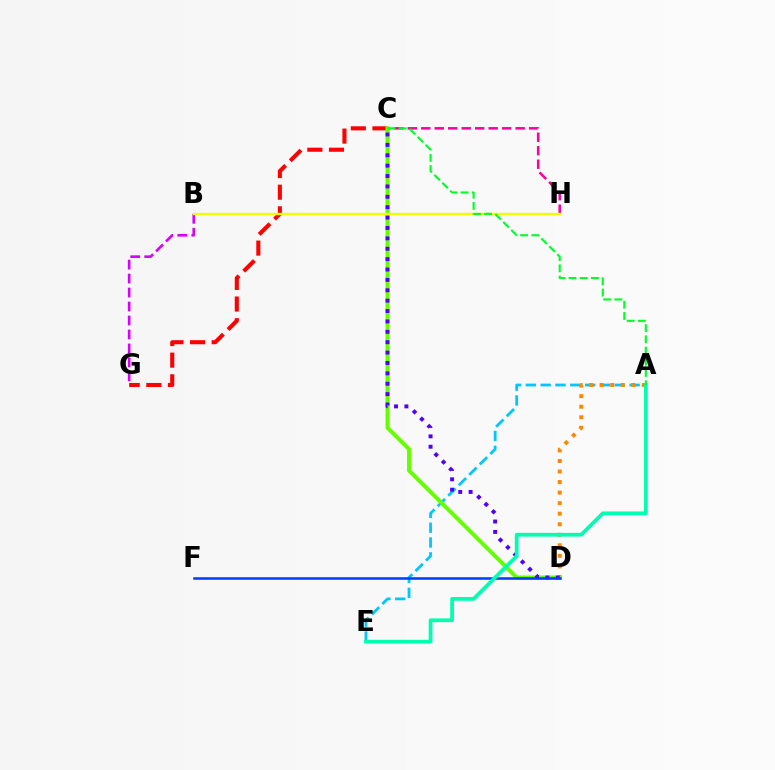{('C', 'G'): [{'color': '#ff0000', 'line_style': 'dashed', 'thickness': 2.94}], ('A', 'E'): [{'color': '#00c7ff', 'line_style': 'dashed', 'thickness': 2.01}, {'color': '#00ffaf', 'line_style': 'solid', 'thickness': 2.7}], ('A', 'D'): [{'color': '#ff8800', 'line_style': 'dotted', 'thickness': 2.86}], ('C', 'H'): [{'color': '#ff00a0', 'line_style': 'dashed', 'thickness': 1.83}], ('B', 'G'): [{'color': '#d600ff', 'line_style': 'dashed', 'thickness': 1.9}], ('C', 'D'): [{'color': '#66ff00', 'line_style': 'solid', 'thickness': 2.87}, {'color': '#4f00ff', 'line_style': 'dotted', 'thickness': 2.82}], ('D', 'F'): [{'color': '#003fff', 'line_style': 'solid', 'thickness': 1.83}], ('B', 'H'): [{'color': '#eeff00', 'line_style': 'solid', 'thickness': 1.72}], ('A', 'C'): [{'color': '#00ff27', 'line_style': 'dashed', 'thickness': 1.52}]}